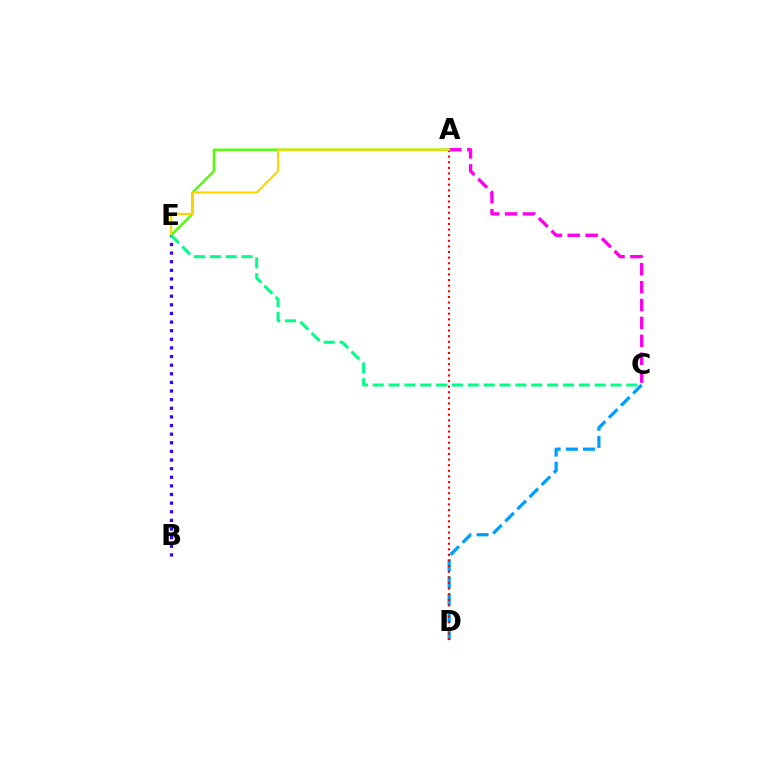{('C', 'D'): [{'color': '#009eff', 'line_style': 'dashed', 'thickness': 2.33}], ('A', 'E'): [{'color': '#4fff00', 'line_style': 'solid', 'thickness': 1.73}, {'color': '#ffd500', 'line_style': 'solid', 'thickness': 1.57}], ('A', 'C'): [{'color': '#ff00ed', 'line_style': 'dashed', 'thickness': 2.43}], ('A', 'D'): [{'color': '#ff0000', 'line_style': 'dotted', 'thickness': 1.52}], ('B', 'E'): [{'color': '#3700ff', 'line_style': 'dotted', 'thickness': 2.34}], ('C', 'E'): [{'color': '#00ff86', 'line_style': 'dashed', 'thickness': 2.15}]}